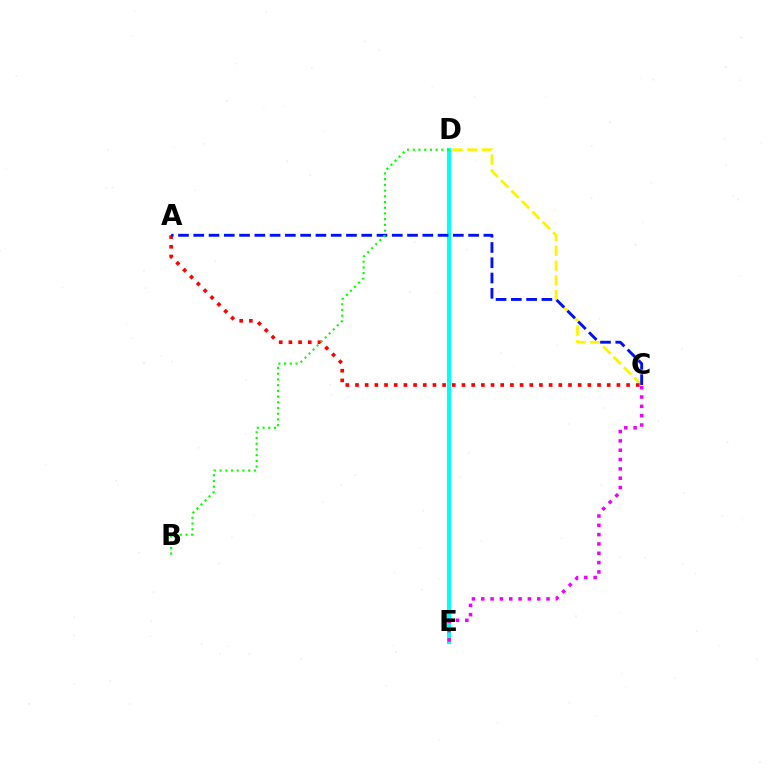{('C', 'D'): [{'color': '#fcf500', 'line_style': 'dashed', 'thickness': 2.0}], ('D', 'E'): [{'color': '#00fff6', 'line_style': 'solid', 'thickness': 2.91}], ('A', 'C'): [{'color': '#ff0000', 'line_style': 'dotted', 'thickness': 2.63}, {'color': '#0010ff', 'line_style': 'dashed', 'thickness': 2.07}], ('B', 'D'): [{'color': '#08ff00', 'line_style': 'dotted', 'thickness': 1.55}], ('C', 'E'): [{'color': '#ee00ff', 'line_style': 'dotted', 'thickness': 2.53}]}